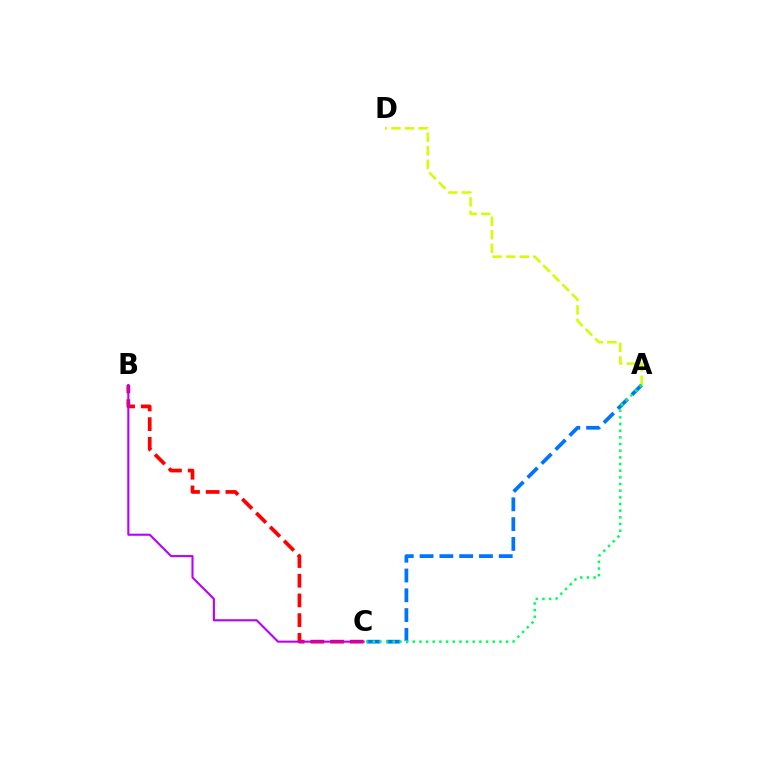{('A', 'D'): [{'color': '#d1ff00', 'line_style': 'dashed', 'thickness': 1.84}], ('A', 'C'): [{'color': '#0074ff', 'line_style': 'dashed', 'thickness': 2.69}, {'color': '#00ff5c', 'line_style': 'dotted', 'thickness': 1.81}], ('B', 'C'): [{'color': '#ff0000', 'line_style': 'dashed', 'thickness': 2.68}, {'color': '#b900ff', 'line_style': 'solid', 'thickness': 1.51}]}